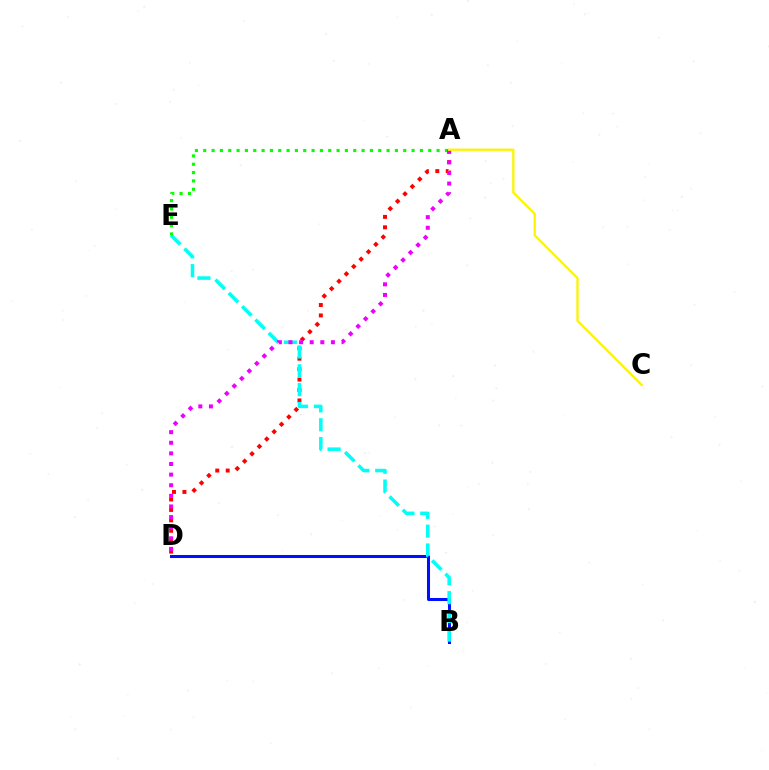{('B', 'D'): [{'color': '#0010ff', 'line_style': 'solid', 'thickness': 2.18}], ('A', 'D'): [{'color': '#ff0000', 'line_style': 'dotted', 'thickness': 2.83}, {'color': '#ee00ff', 'line_style': 'dotted', 'thickness': 2.88}], ('B', 'E'): [{'color': '#00fff6', 'line_style': 'dashed', 'thickness': 2.56}], ('A', 'E'): [{'color': '#08ff00', 'line_style': 'dotted', 'thickness': 2.26}], ('A', 'C'): [{'color': '#fcf500', 'line_style': 'solid', 'thickness': 1.66}]}